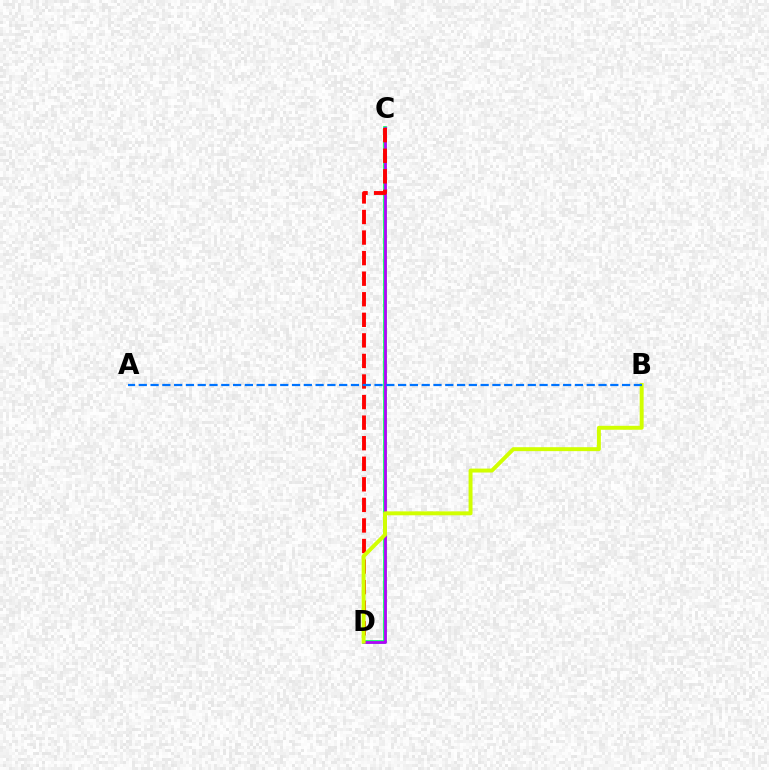{('C', 'D'): [{'color': '#00ff5c', 'line_style': 'solid', 'thickness': 2.64}, {'color': '#b900ff', 'line_style': 'solid', 'thickness': 1.95}, {'color': '#ff0000', 'line_style': 'dashed', 'thickness': 2.79}], ('B', 'D'): [{'color': '#d1ff00', 'line_style': 'solid', 'thickness': 2.83}], ('A', 'B'): [{'color': '#0074ff', 'line_style': 'dashed', 'thickness': 1.6}]}